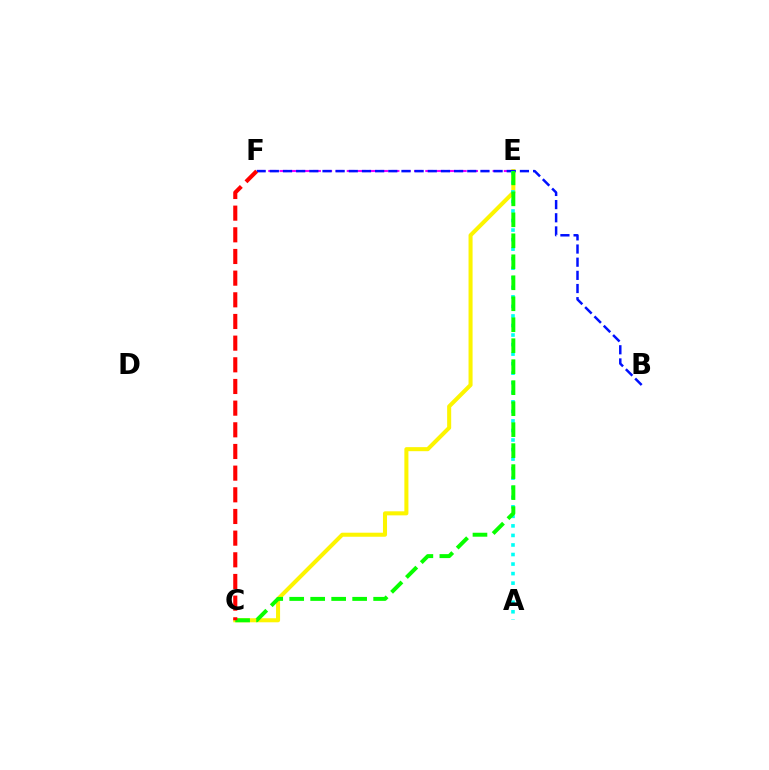{('E', 'F'): [{'color': '#ee00ff', 'line_style': 'dashed', 'thickness': 1.52}], ('C', 'E'): [{'color': '#fcf500', 'line_style': 'solid', 'thickness': 2.91}, {'color': '#08ff00', 'line_style': 'dashed', 'thickness': 2.85}], ('B', 'F'): [{'color': '#0010ff', 'line_style': 'dashed', 'thickness': 1.79}], ('A', 'E'): [{'color': '#00fff6', 'line_style': 'dotted', 'thickness': 2.59}], ('C', 'F'): [{'color': '#ff0000', 'line_style': 'dashed', 'thickness': 2.94}]}